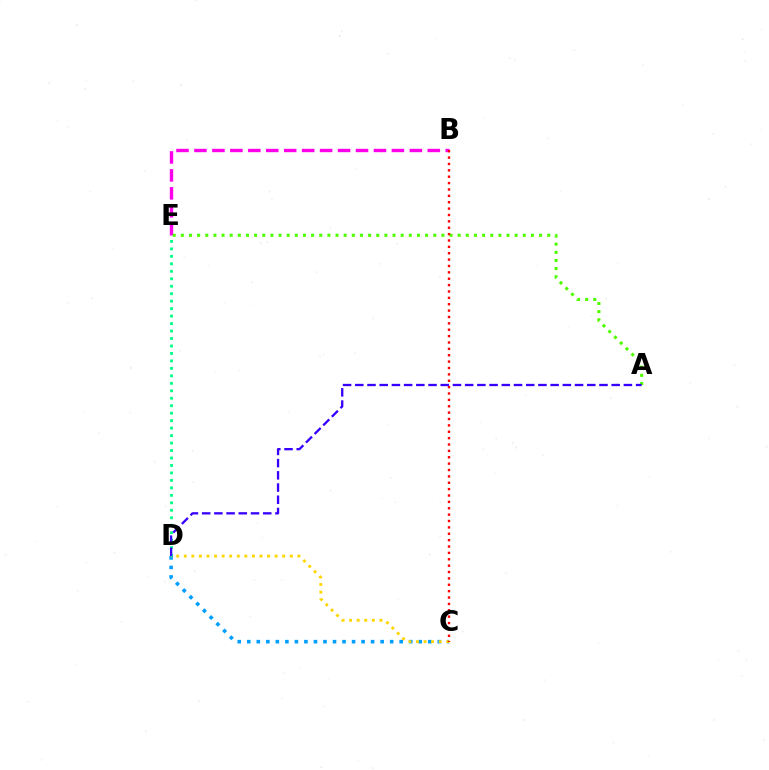{('C', 'D'): [{'color': '#009eff', 'line_style': 'dotted', 'thickness': 2.59}, {'color': '#ffd500', 'line_style': 'dotted', 'thickness': 2.06}], ('B', 'E'): [{'color': '#ff00ed', 'line_style': 'dashed', 'thickness': 2.44}], ('A', 'E'): [{'color': '#4fff00', 'line_style': 'dotted', 'thickness': 2.21}], ('D', 'E'): [{'color': '#00ff86', 'line_style': 'dotted', 'thickness': 2.03}], ('B', 'C'): [{'color': '#ff0000', 'line_style': 'dotted', 'thickness': 1.73}], ('A', 'D'): [{'color': '#3700ff', 'line_style': 'dashed', 'thickness': 1.66}]}